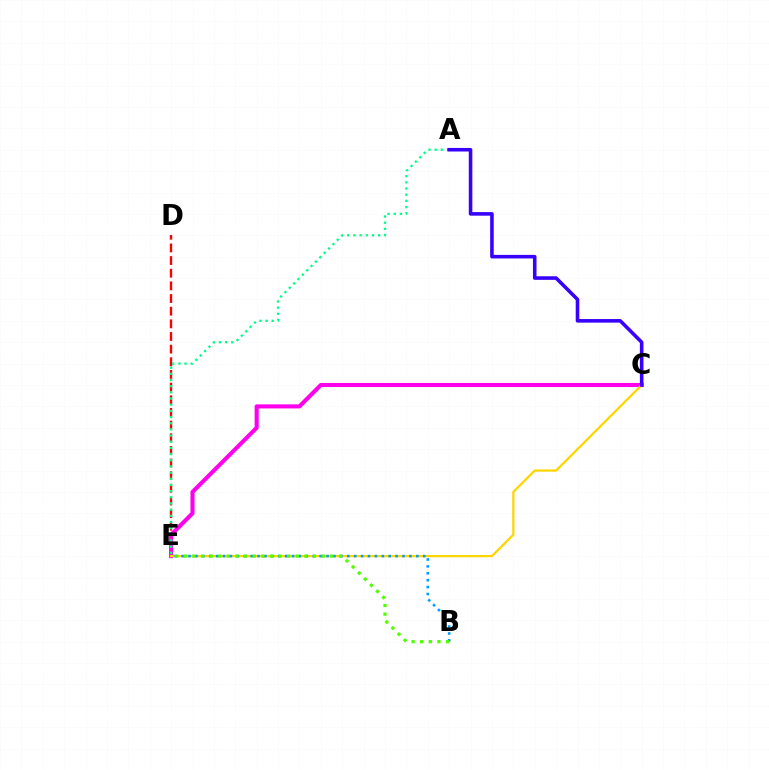{('D', 'E'): [{'color': '#ff0000', 'line_style': 'dashed', 'thickness': 1.72}], ('C', 'E'): [{'color': '#ff00ed', 'line_style': 'solid', 'thickness': 2.94}, {'color': '#ffd500', 'line_style': 'solid', 'thickness': 1.61}], ('B', 'E'): [{'color': '#009eff', 'line_style': 'dotted', 'thickness': 1.88}, {'color': '#4fff00', 'line_style': 'dotted', 'thickness': 2.34}], ('A', 'E'): [{'color': '#00ff86', 'line_style': 'dotted', 'thickness': 1.68}], ('A', 'C'): [{'color': '#3700ff', 'line_style': 'solid', 'thickness': 2.57}]}